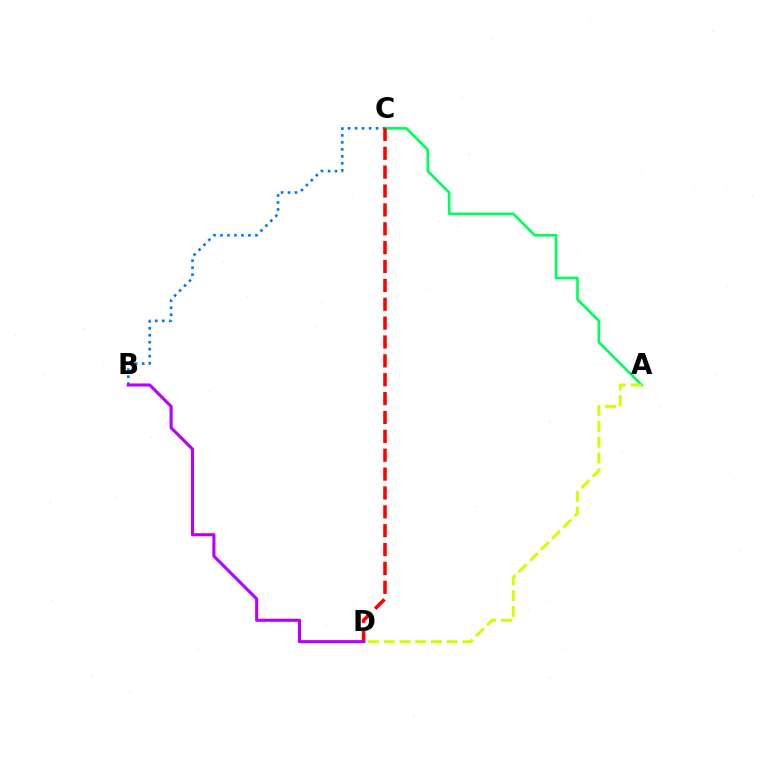{('A', 'C'): [{'color': '#00ff5c', 'line_style': 'solid', 'thickness': 1.91}], ('B', 'C'): [{'color': '#0074ff', 'line_style': 'dotted', 'thickness': 1.9}], ('A', 'D'): [{'color': '#d1ff00', 'line_style': 'dashed', 'thickness': 2.14}], ('C', 'D'): [{'color': '#ff0000', 'line_style': 'dashed', 'thickness': 2.56}], ('B', 'D'): [{'color': '#b900ff', 'line_style': 'solid', 'thickness': 2.23}]}